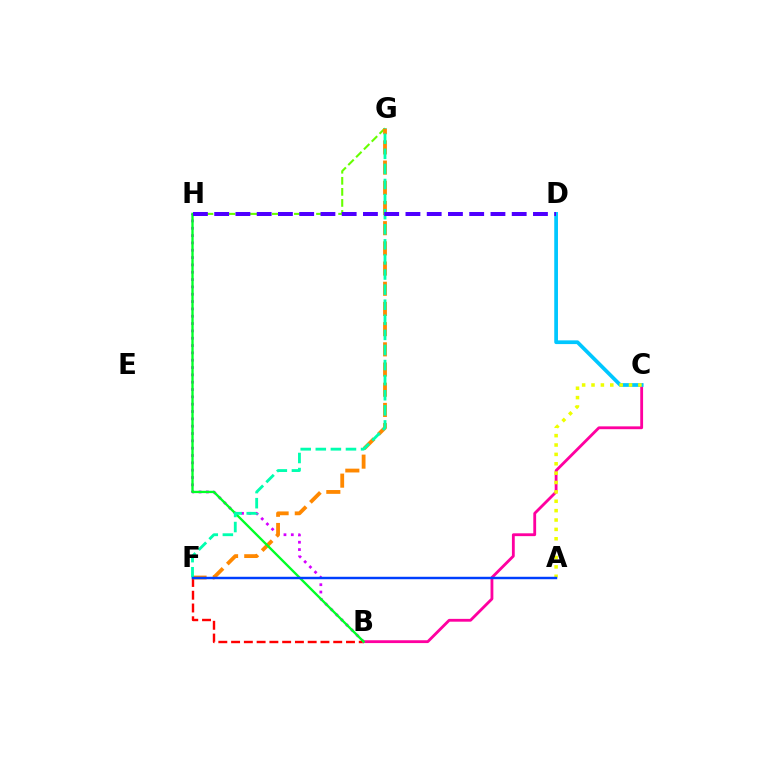{('B', 'H'): [{'color': '#d600ff', 'line_style': 'dotted', 'thickness': 1.99}, {'color': '#00ff27', 'line_style': 'solid', 'thickness': 1.69}], ('B', 'F'): [{'color': '#ff0000', 'line_style': 'dashed', 'thickness': 1.73}], ('B', 'C'): [{'color': '#ff00a0', 'line_style': 'solid', 'thickness': 2.03}], ('G', 'H'): [{'color': '#66ff00', 'line_style': 'dashed', 'thickness': 1.5}], ('F', 'G'): [{'color': '#ff8800', 'line_style': 'dashed', 'thickness': 2.74}, {'color': '#00ffaf', 'line_style': 'dashed', 'thickness': 2.05}], ('C', 'D'): [{'color': '#00c7ff', 'line_style': 'solid', 'thickness': 2.68}], ('A', 'C'): [{'color': '#eeff00', 'line_style': 'dotted', 'thickness': 2.55}], ('D', 'H'): [{'color': '#4f00ff', 'line_style': 'dashed', 'thickness': 2.89}], ('A', 'F'): [{'color': '#003fff', 'line_style': 'solid', 'thickness': 1.76}]}